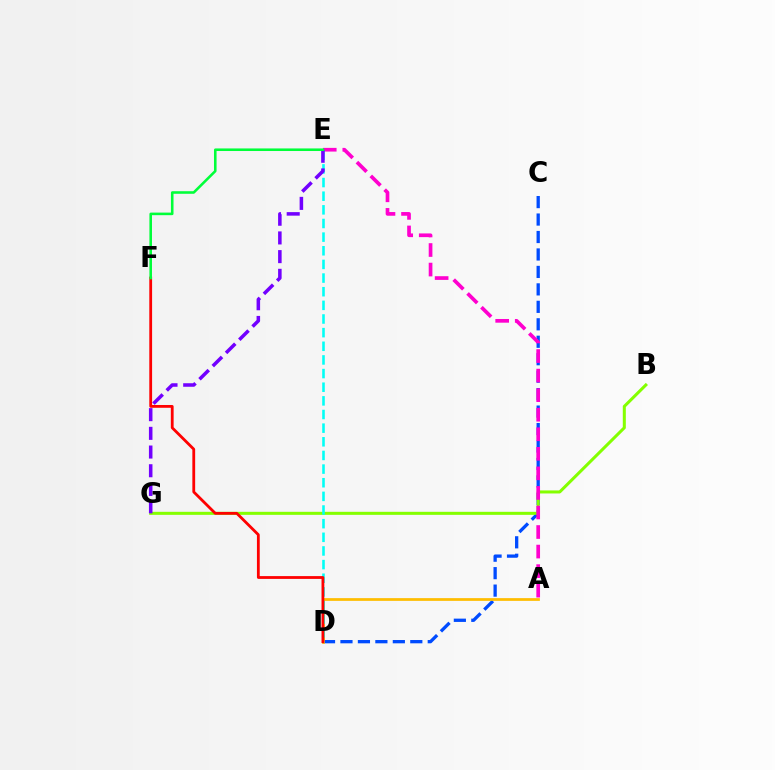{('C', 'D'): [{'color': '#004bff', 'line_style': 'dashed', 'thickness': 2.37}], ('B', 'G'): [{'color': '#84ff00', 'line_style': 'solid', 'thickness': 2.18}], ('A', 'E'): [{'color': '#ff00cf', 'line_style': 'dashed', 'thickness': 2.66}], ('A', 'D'): [{'color': '#ffbd00', 'line_style': 'solid', 'thickness': 1.97}], ('D', 'E'): [{'color': '#00fff6', 'line_style': 'dashed', 'thickness': 1.85}], ('D', 'F'): [{'color': '#ff0000', 'line_style': 'solid', 'thickness': 2.01}], ('E', 'G'): [{'color': '#7200ff', 'line_style': 'dashed', 'thickness': 2.54}], ('E', 'F'): [{'color': '#00ff39', 'line_style': 'solid', 'thickness': 1.86}]}